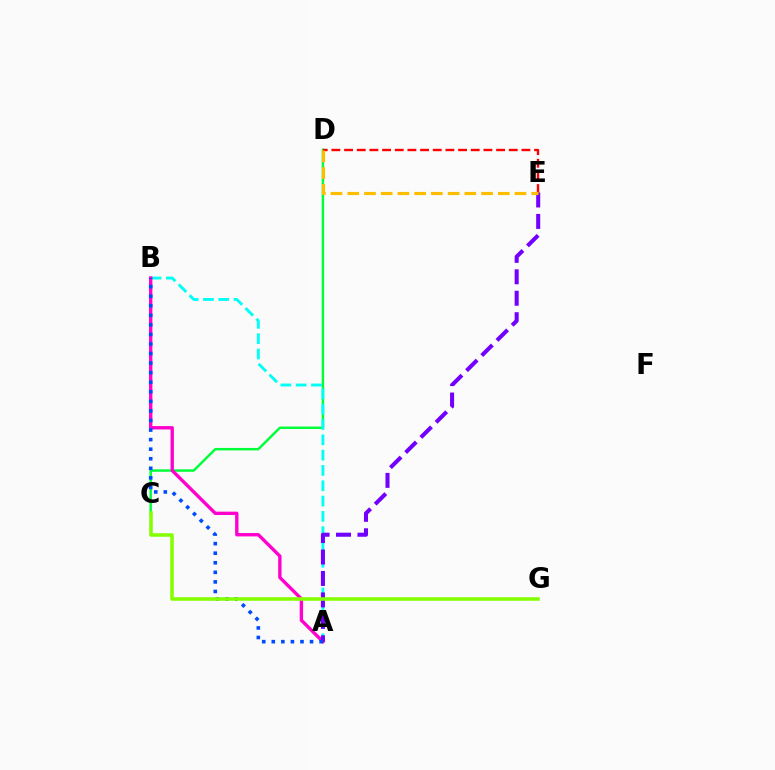{('C', 'D'): [{'color': '#00ff39', 'line_style': 'solid', 'thickness': 1.77}], ('A', 'B'): [{'color': '#00fff6', 'line_style': 'dashed', 'thickness': 2.08}, {'color': '#ff00cf', 'line_style': 'solid', 'thickness': 2.42}, {'color': '#004bff', 'line_style': 'dotted', 'thickness': 2.6}], ('A', 'E'): [{'color': '#7200ff', 'line_style': 'dashed', 'thickness': 2.91}], ('D', 'E'): [{'color': '#ff0000', 'line_style': 'dashed', 'thickness': 1.72}, {'color': '#ffbd00', 'line_style': 'dashed', 'thickness': 2.27}], ('C', 'G'): [{'color': '#84ff00', 'line_style': 'solid', 'thickness': 2.56}]}